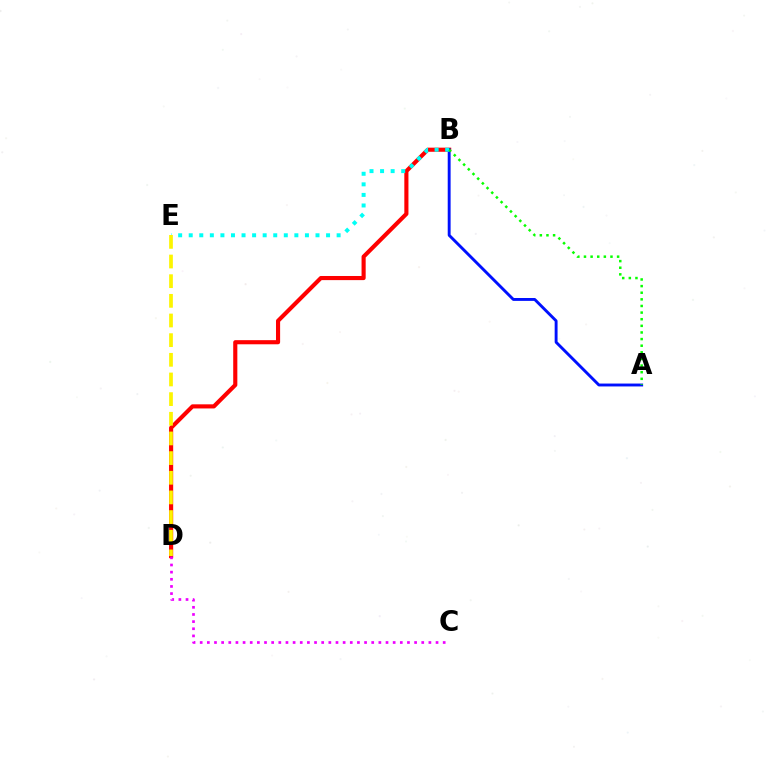{('B', 'D'): [{'color': '#ff0000', 'line_style': 'solid', 'thickness': 2.97}], ('A', 'B'): [{'color': '#0010ff', 'line_style': 'solid', 'thickness': 2.08}, {'color': '#08ff00', 'line_style': 'dotted', 'thickness': 1.8}], ('B', 'E'): [{'color': '#00fff6', 'line_style': 'dotted', 'thickness': 2.87}], ('D', 'E'): [{'color': '#fcf500', 'line_style': 'dashed', 'thickness': 2.67}], ('C', 'D'): [{'color': '#ee00ff', 'line_style': 'dotted', 'thickness': 1.94}]}